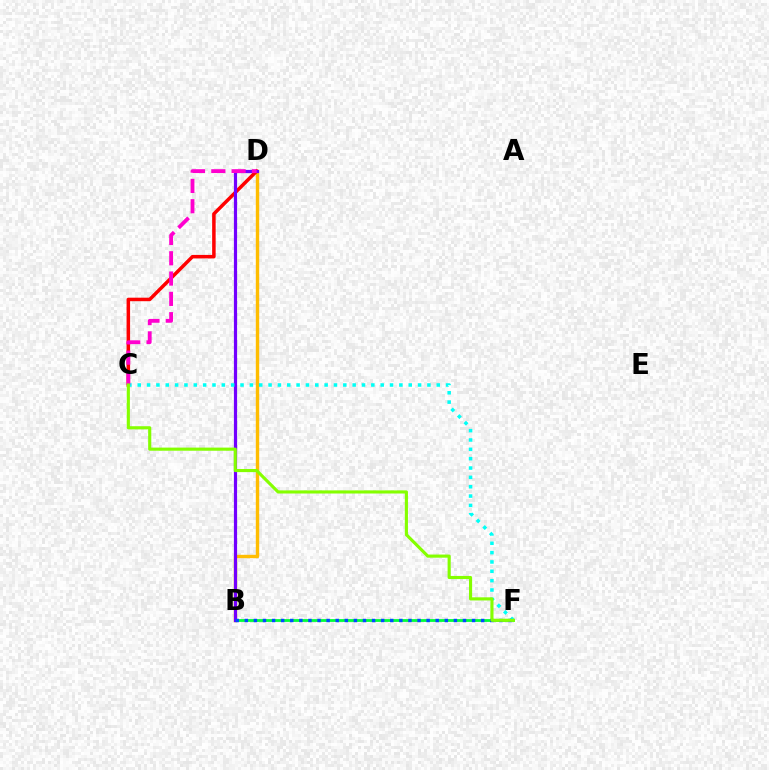{('B', 'D'): [{'color': '#ffbd00', 'line_style': 'solid', 'thickness': 2.44}, {'color': '#7200ff', 'line_style': 'solid', 'thickness': 2.3}], ('C', 'D'): [{'color': '#ff0000', 'line_style': 'solid', 'thickness': 2.53}, {'color': '#ff00cf', 'line_style': 'dashed', 'thickness': 2.76}], ('B', 'F'): [{'color': '#00ff39', 'line_style': 'solid', 'thickness': 2.02}, {'color': '#004bff', 'line_style': 'dotted', 'thickness': 2.47}], ('C', 'F'): [{'color': '#00fff6', 'line_style': 'dotted', 'thickness': 2.54}, {'color': '#84ff00', 'line_style': 'solid', 'thickness': 2.25}]}